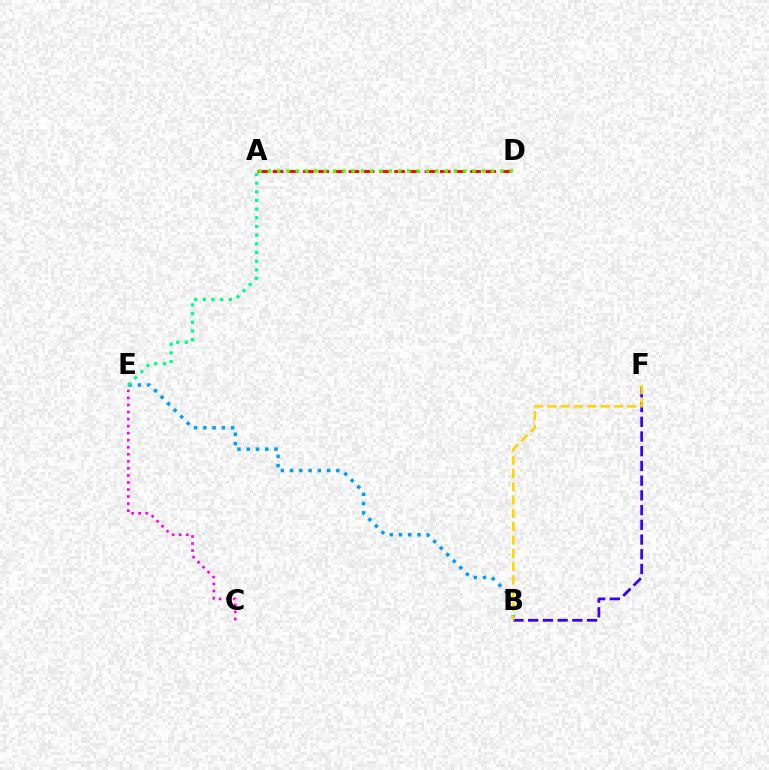{('B', 'E'): [{'color': '#009eff', 'line_style': 'dotted', 'thickness': 2.51}], ('A', 'D'): [{'color': '#ff0000', 'line_style': 'dashed', 'thickness': 2.06}, {'color': '#4fff00', 'line_style': 'dotted', 'thickness': 2.53}], ('A', 'E'): [{'color': '#00ff86', 'line_style': 'dotted', 'thickness': 2.36}], ('B', 'F'): [{'color': '#3700ff', 'line_style': 'dashed', 'thickness': 2.0}, {'color': '#ffd500', 'line_style': 'dashed', 'thickness': 1.81}], ('C', 'E'): [{'color': '#ff00ed', 'line_style': 'dotted', 'thickness': 1.91}]}